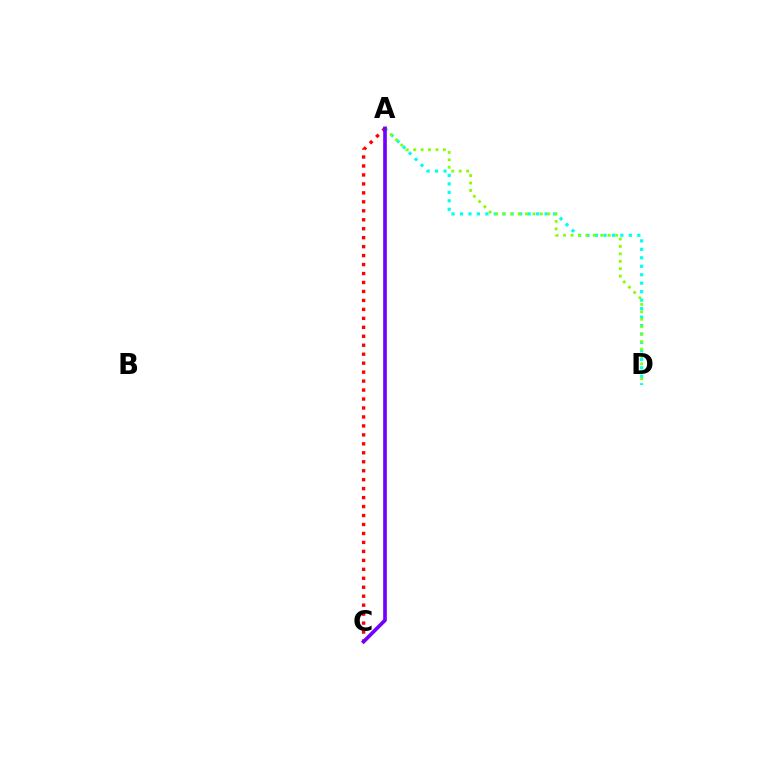{('A', 'D'): [{'color': '#00fff6', 'line_style': 'dotted', 'thickness': 2.3}, {'color': '#84ff00', 'line_style': 'dotted', 'thickness': 2.02}], ('A', 'C'): [{'color': '#ff0000', 'line_style': 'dotted', 'thickness': 2.44}, {'color': '#7200ff', 'line_style': 'solid', 'thickness': 2.64}]}